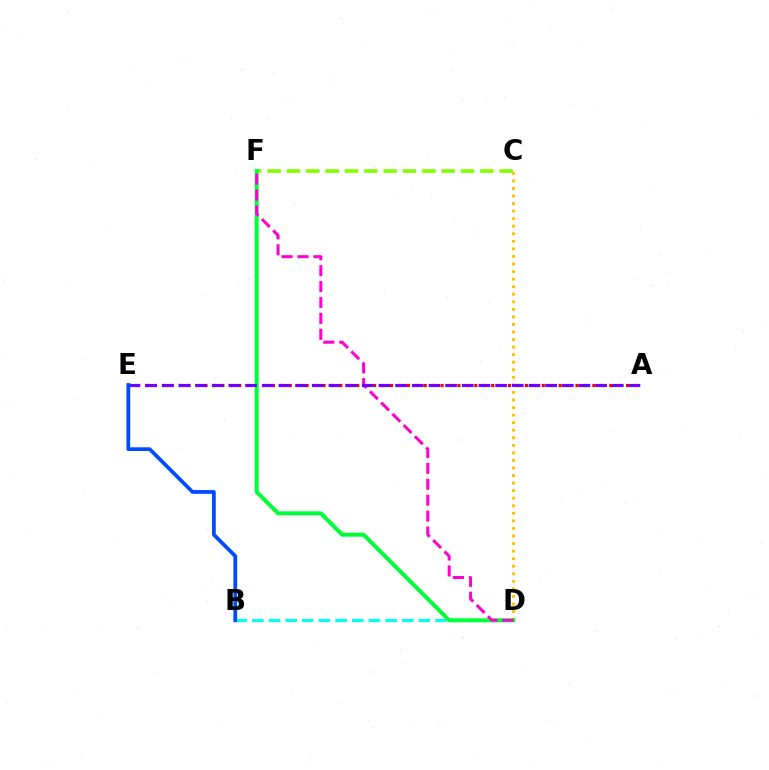{('B', 'D'): [{'color': '#00fff6', 'line_style': 'dashed', 'thickness': 2.26}], ('A', 'E'): [{'color': '#ff0000', 'line_style': 'dotted', 'thickness': 2.29}, {'color': '#7200ff', 'line_style': 'dashed', 'thickness': 2.26}], ('C', 'F'): [{'color': '#84ff00', 'line_style': 'dashed', 'thickness': 2.63}], ('C', 'D'): [{'color': '#ffbd00', 'line_style': 'dotted', 'thickness': 2.05}], ('D', 'F'): [{'color': '#00ff39', 'line_style': 'solid', 'thickness': 2.88}, {'color': '#ff00cf', 'line_style': 'dashed', 'thickness': 2.16}], ('B', 'E'): [{'color': '#004bff', 'line_style': 'solid', 'thickness': 2.7}]}